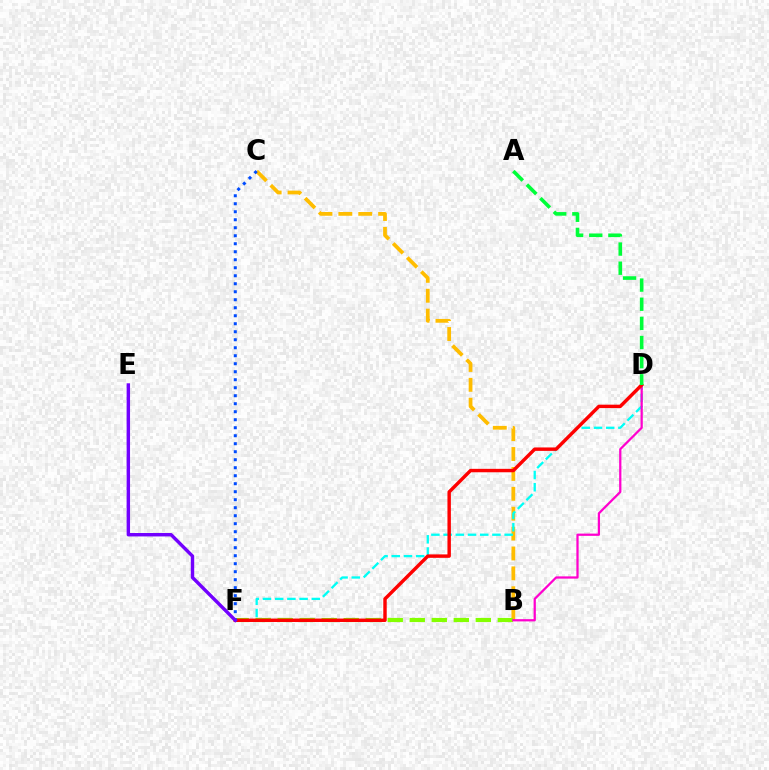{('B', 'C'): [{'color': '#ffbd00', 'line_style': 'dashed', 'thickness': 2.7}], ('D', 'F'): [{'color': '#00fff6', 'line_style': 'dashed', 'thickness': 1.66}, {'color': '#ff0000', 'line_style': 'solid', 'thickness': 2.47}], ('B', 'F'): [{'color': '#84ff00', 'line_style': 'dashed', 'thickness': 2.99}], ('B', 'D'): [{'color': '#ff00cf', 'line_style': 'solid', 'thickness': 1.62}], ('C', 'F'): [{'color': '#004bff', 'line_style': 'dotted', 'thickness': 2.17}], ('E', 'F'): [{'color': '#7200ff', 'line_style': 'solid', 'thickness': 2.46}], ('A', 'D'): [{'color': '#00ff39', 'line_style': 'dashed', 'thickness': 2.6}]}